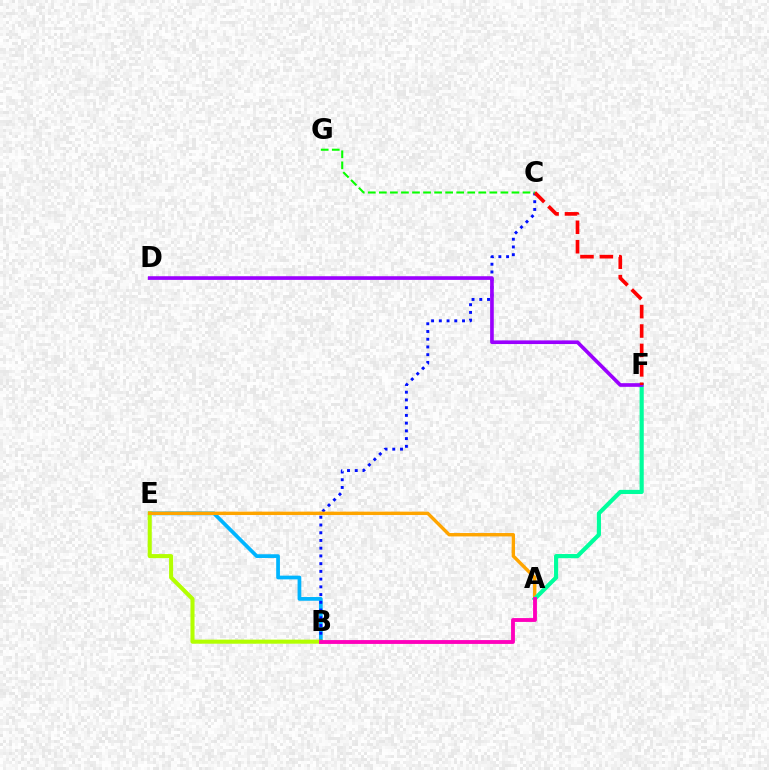{('B', 'E'): [{'color': '#00b5ff', 'line_style': 'solid', 'thickness': 2.69}, {'color': '#b3ff00', 'line_style': 'solid', 'thickness': 2.93}], ('B', 'C'): [{'color': '#0010ff', 'line_style': 'dotted', 'thickness': 2.1}], ('A', 'E'): [{'color': '#ffa500', 'line_style': 'solid', 'thickness': 2.44}], ('A', 'F'): [{'color': '#00ff9d', 'line_style': 'solid', 'thickness': 2.99}], ('A', 'B'): [{'color': '#ff00bd', 'line_style': 'solid', 'thickness': 2.77}], ('D', 'F'): [{'color': '#9b00ff', 'line_style': 'solid', 'thickness': 2.63}], ('C', 'F'): [{'color': '#ff0000', 'line_style': 'dashed', 'thickness': 2.64}], ('C', 'G'): [{'color': '#08ff00', 'line_style': 'dashed', 'thickness': 1.5}]}